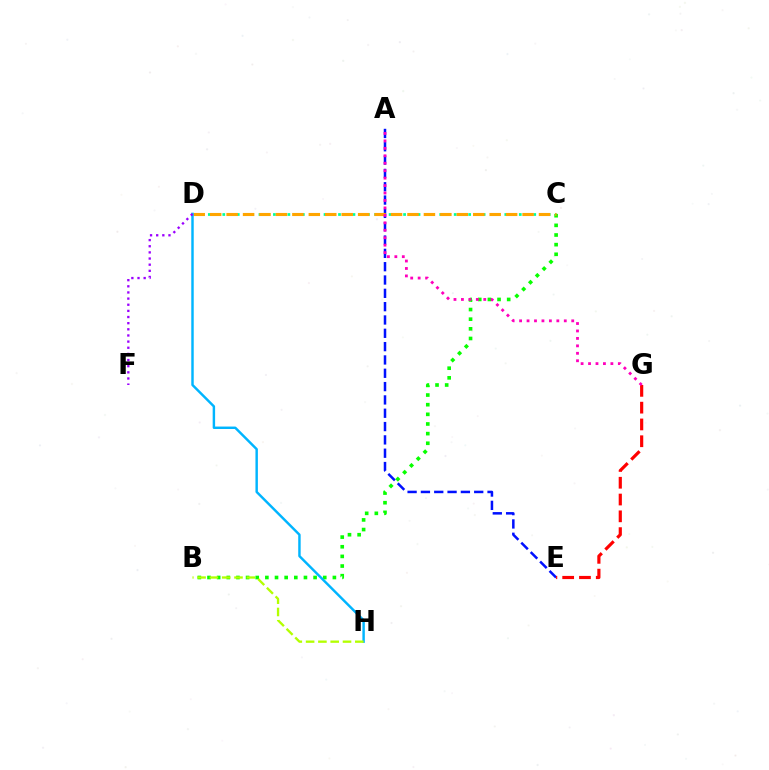{('C', 'D'): [{'color': '#00ff9d', 'line_style': 'dotted', 'thickness': 1.96}, {'color': '#ffa500', 'line_style': 'dashed', 'thickness': 2.23}], ('A', 'E'): [{'color': '#0010ff', 'line_style': 'dashed', 'thickness': 1.81}], ('B', 'C'): [{'color': '#08ff00', 'line_style': 'dotted', 'thickness': 2.62}], ('E', 'G'): [{'color': '#ff0000', 'line_style': 'dashed', 'thickness': 2.28}], ('A', 'G'): [{'color': '#ff00bd', 'line_style': 'dotted', 'thickness': 2.02}], ('D', 'H'): [{'color': '#00b5ff', 'line_style': 'solid', 'thickness': 1.76}], ('D', 'F'): [{'color': '#9b00ff', 'line_style': 'dotted', 'thickness': 1.67}], ('B', 'H'): [{'color': '#b3ff00', 'line_style': 'dashed', 'thickness': 1.67}]}